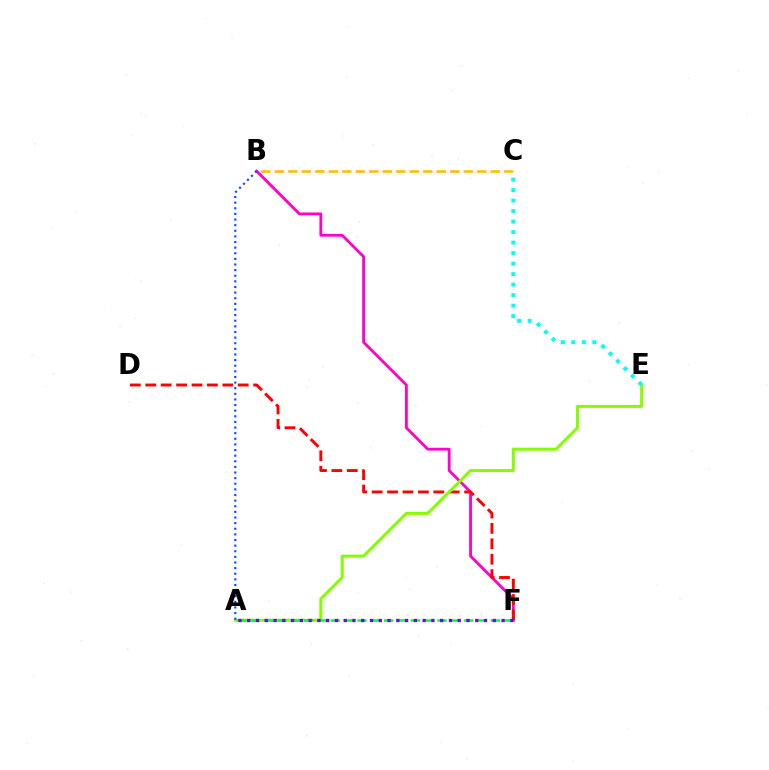{('B', 'F'): [{'color': '#ff00cf', 'line_style': 'solid', 'thickness': 2.02}], ('D', 'F'): [{'color': '#ff0000', 'line_style': 'dashed', 'thickness': 2.09}], ('A', 'E'): [{'color': '#84ff00', 'line_style': 'solid', 'thickness': 2.18}], ('B', 'C'): [{'color': '#ffbd00', 'line_style': 'dashed', 'thickness': 1.83}], ('A', 'F'): [{'color': '#00ff39', 'line_style': 'dashed', 'thickness': 1.81}, {'color': '#7200ff', 'line_style': 'dotted', 'thickness': 2.38}], ('C', 'E'): [{'color': '#00fff6', 'line_style': 'dotted', 'thickness': 2.85}], ('A', 'B'): [{'color': '#004bff', 'line_style': 'dotted', 'thickness': 1.53}]}